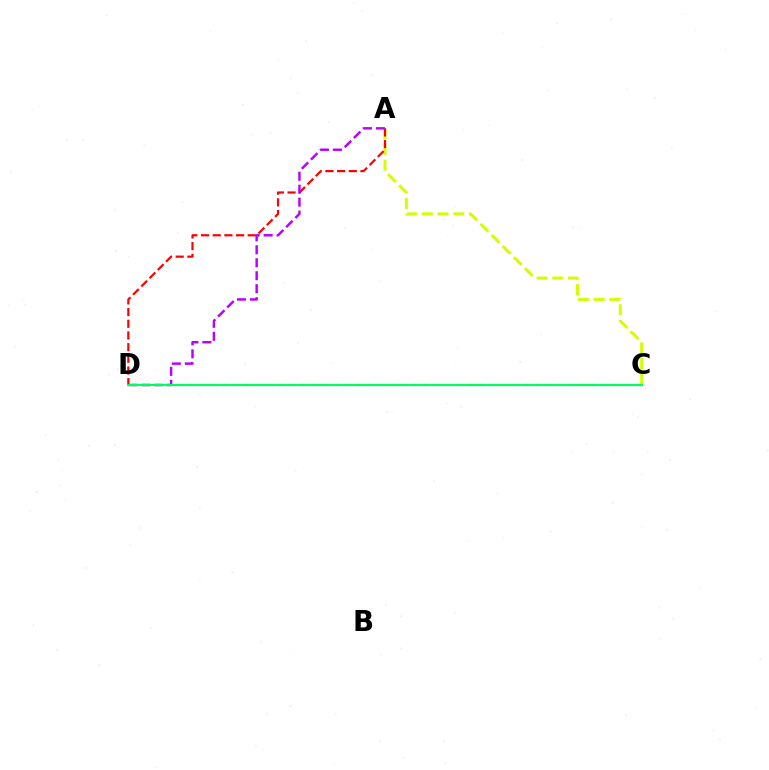{('A', 'C'): [{'color': '#d1ff00', 'line_style': 'dashed', 'thickness': 2.13}], ('C', 'D'): [{'color': '#0074ff', 'line_style': 'dashed', 'thickness': 1.52}, {'color': '#00ff5c', 'line_style': 'solid', 'thickness': 1.53}], ('A', 'D'): [{'color': '#ff0000', 'line_style': 'dashed', 'thickness': 1.59}, {'color': '#b900ff', 'line_style': 'dashed', 'thickness': 1.76}]}